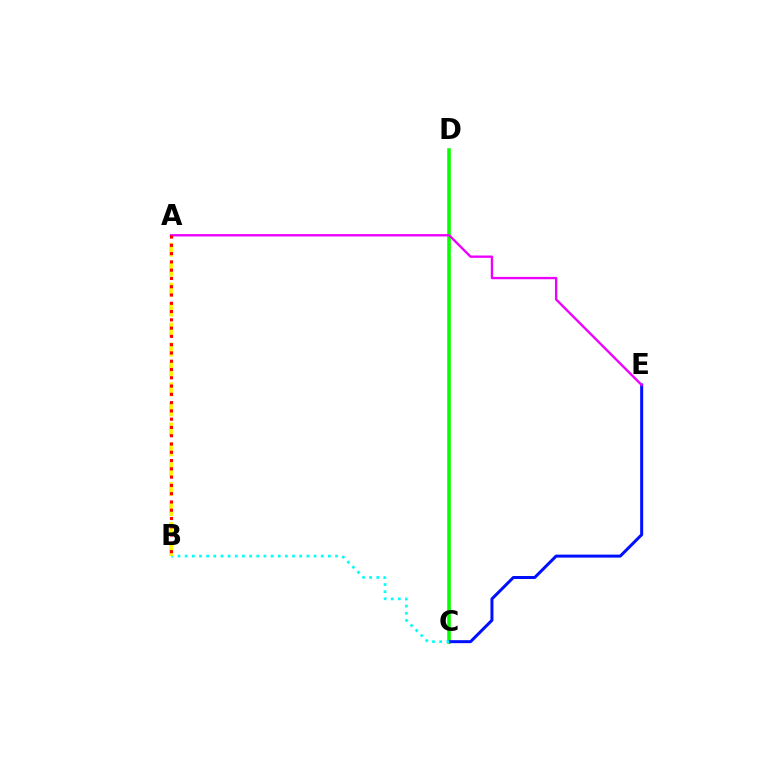{('C', 'D'): [{'color': '#08ff00', 'line_style': 'solid', 'thickness': 2.57}], ('C', 'E'): [{'color': '#0010ff', 'line_style': 'solid', 'thickness': 2.16}], ('B', 'C'): [{'color': '#00fff6', 'line_style': 'dotted', 'thickness': 1.95}], ('A', 'B'): [{'color': '#fcf500', 'line_style': 'dashed', 'thickness': 2.71}, {'color': '#ff0000', 'line_style': 'dotted', 'thickness': 2.25}], ('A', 'E'): [{'color': '#ee00ff', 'line_style': 'solid', 'thickness': 1.69}]}